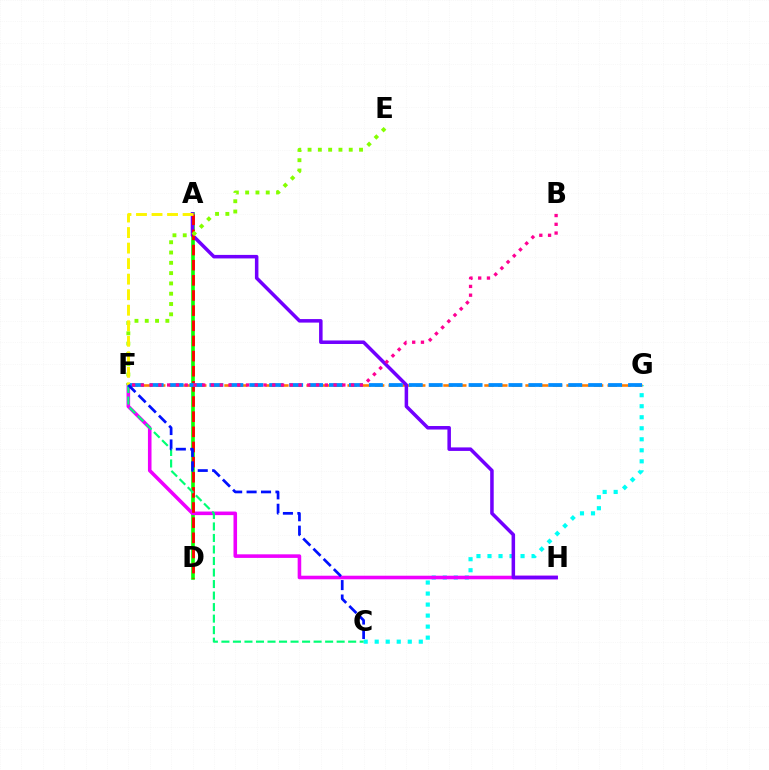{('C', 'G'): [{'color': '#00fff6', 'line_style': 'dotted', 'thickness': 2.99}], ('F', 'G'): [{'color': '#ff7c00', 'line_style': 'dashed', 'thickness': 1.86}, {'color': '#008cff', 'line_style': 'dashed', 'thickness': 2.71}], ('A', 'D'): [{'color': '#08ff00', 'line_style': 'solid', 'thickness': 2.61}, {'color': '#ff0000', 'line_style': 'dashed', 'thickness': 2.06}], ('F', 'H'): [{'color': '#ee00ff', 'line_style': 'solid', 'thickness': 2.58}], ('A', 'H'): [{'color': '#7200ff', 'line_style': 'solid', 'thickness': 2.53}], ('E', 'F'): [{'color': '#84ff00', 'line_style': 'dotted', 'thickness': 2.8}], ('B', 'F'): [{'color': '#ff0094', 'line_style': 'dotted', 'thickness': 2.38}], ('C', 'F'): [{'color': '#00ff74', 'line_style': 'dashed', 'thickness': 1.57}, {'color': '#0010ff', 'line_style': 'dashed', 'thickness': 1.96}], ('A', 'F'): [{'color': '#fcf500', 'line_style': 'dashed', 'thickness': 2.11}]}